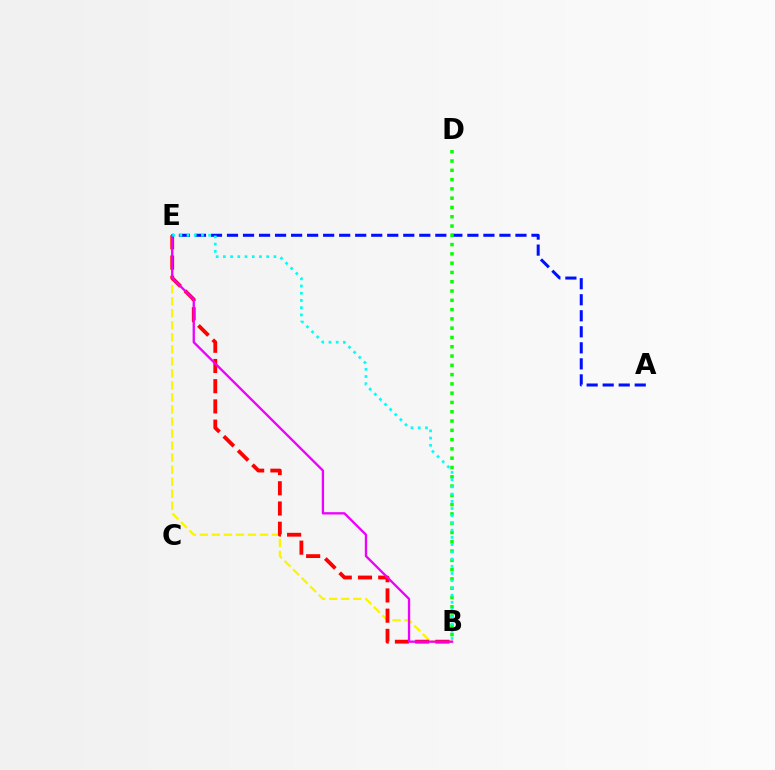{('B', 'E'): [{'color': '#fcf500', 'line_style': 'dashed', 'thickness': 1.63}, {'color': '#ff0000', 'line_style': 'dashed', 'thickness': 2.75}, {'color': '#ee00ff', 'line_style': 'solid', 'thickness': 1.67}, {'color': '#00fff6', 'line_style': 'dotted', 'thickness': 1.96}], ('A', 'E'): [{'color': '#0010ff', 'line_style': 'dashed', 'thickness': 2.18}], ('B', 'D'): [{'color': '#08ff00', 'line_style': 'dotted', 'thickness': 2.52}]}